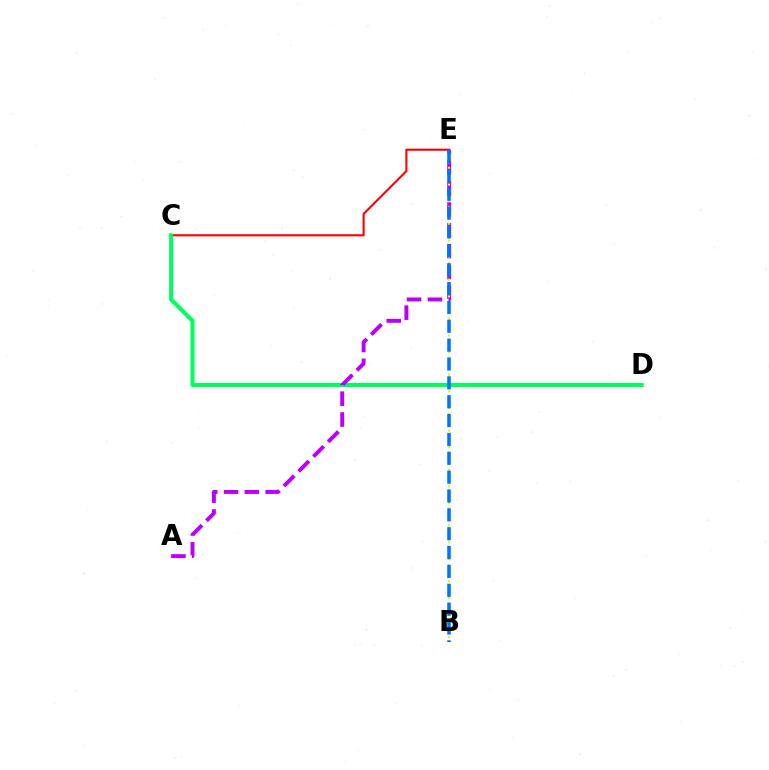{('C', 'E'): [{'color': '#ff0000', 'line_style': 'solid', 'thickness': 1.51}], ('C', 'D'): [{'color': '#00ff5c', 'line_style': 'solid', 'thickness': 2.92}], ('A', 'E'): [{'color': '#b900ff', 'line_style': 'dashed', 'thickness': 2.83}], ('B', 'E'): [{'color': '#d1ff00', 'line_style': 'dotted', 'thickness': 1.52}, {'color': '#0074ff', 'line_style': 'dashed', 'thickness': 2.56}]}